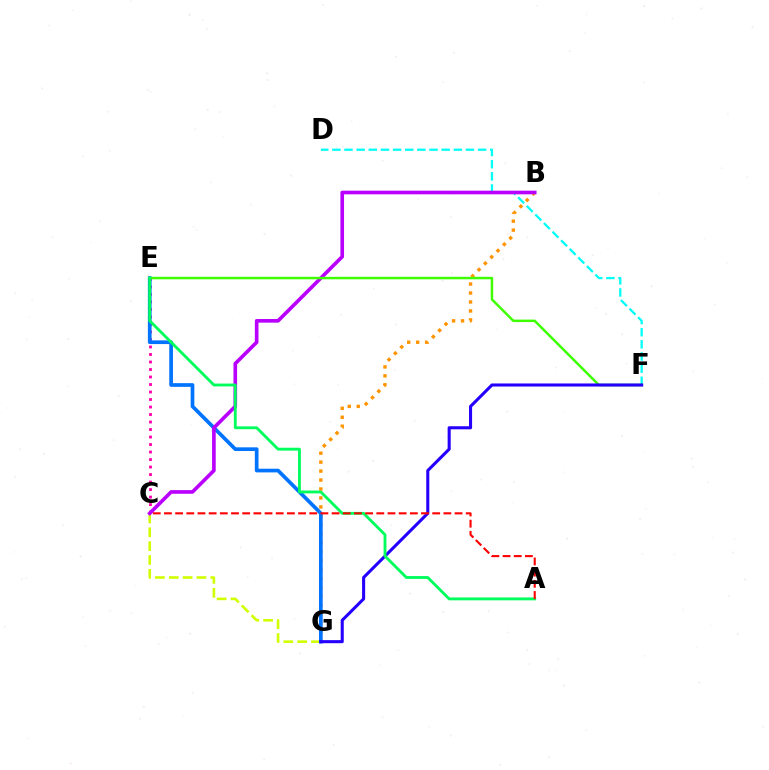{('B', 'G'): [{'color': '#ff9400', 'line_style': 'dotted', 'thickness': 2.43}], ('D', 'F'): [{'color': '#00fff6', 'line_style': 'dashed', 'thickness': 1.65}], ('C', 'E'): [{'color': '#ff00ac', 'line_style': 'dotted', 'thickness': 2.04}], ('C', 'G'): [{'color': '#d1ff00', 'line_style': 'dashed', 'thickness': 1.88}], ('E', 'G'): [{'color': '#0074ff', 'line_style': 'solid', 'thickness': 2.66}], ('B', 'C'): [{'color': '#b900ff', 'line_style': 'solid', 'thickness': 2.62}], ('E', 'F'): [{'color': '#3dff00', 'line_style': 'solid', 'thickness': 1.78}], ('F', 'G'): [{'color': '#2500ff', 'line_style': 'solid', 'thickness': 2.21}], ('A', 'E'): [{'color': '#00ff5c', 'line_style': 'solid', 'thickness': 2.06}], ('A', 'C'): [{'color': '#ff0000', 'line_style': 'dashed', 'thickness': 1.52}]}